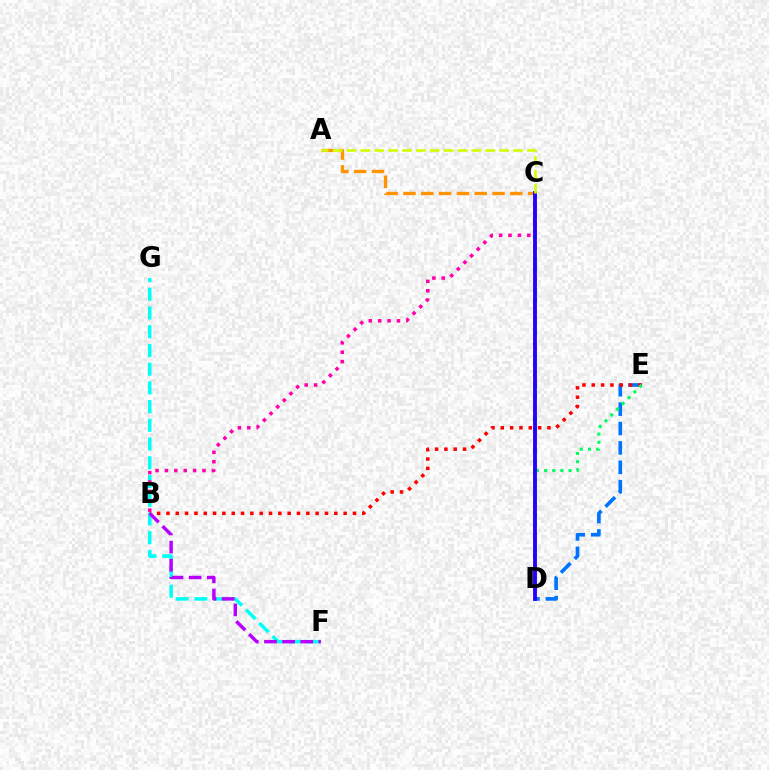{('F', 'G'): [{'color': '#00fff6', 'line_style': 'dashed', 'thickness': 2.54}], ('B', 'C'): [{'color': '#ff00ac', 'line_style': 'dotted', 'thickness': 2.55}], ('D', 'E'): [{'color': '#0074ff', 'line_style': 'dashed', 'thickness': 2.63}, {'color': '#00ff5c', 'line_style': 'dotted', 'thickness': 2.22}], ('A', 'C'): [{'color': '#ff9400', 'line_style': 'dashed', 'thickness': 2.42}, {'color': '#d1ff00', 'line_style': 'dashed', 'thickness': 1.89}], ('B', 'E'): [{'color': '#ff0000', 'line_style': 'dotted', 'thickness': 2.53}], ('B', 'F'): [{'color': '#b900ff', 'line_style': 'dashed', 'thickness': 2.46}], ('C', 'D'): [{'color': '#3dff00', 'line_style': 'dotted', 'thickness': 2.89}, {'color': '#2500ff', 'line_style': 'solid', 'thickness': 2.78}]}